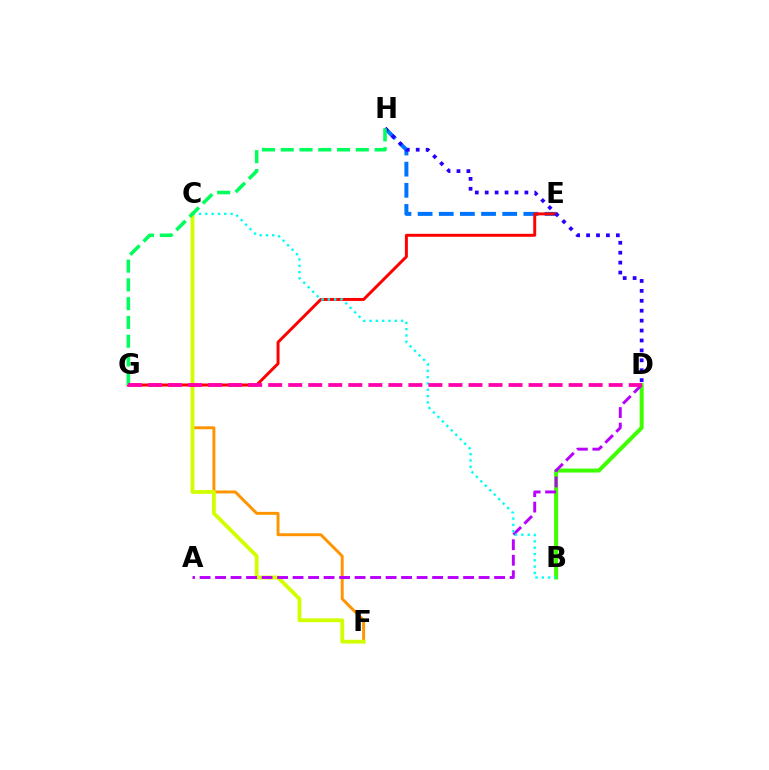{('C', 'F'): [{'color': '#ff9400', 'line_style': 'solid', 'thickness': 2.11}, {'color': '#d1ff00', 'line_style': 'solid', 'thickness': 2.75}], ('E', 'H'): [{'color': '#0074ff', 'line_style': 'dashed', 'thickness': 2.87}], ('E', 'G'): [{'color': '#ff0000', 'line_style': 'solid', 'thickness': 2.13}], ('B', 'D'): [{'color': '#3dff00', 'line_style': 'solid', 'thickness': 2.87}], ('A', 'D'): [{'color': '#b900ff', 'line_style': 'dashed', 'thickness': 2.11}], ('D', 'H'): [{'color': '#2500ff', 'line_style': 'dotted', 'thickness': 2.7}], ('B', 'C'): [{'color': '#00fff6', 'line_style': 'dotted', 'thickness': 1.72}], ('G', 'H'): [{'color': '#00ff5c', 'line_style': 'dashed', 'thickness': 2.55}], ('D', 'G'): [{'color': '#ff00ac', 'line_style': 'dashed', 'thickness': 2.72}]}